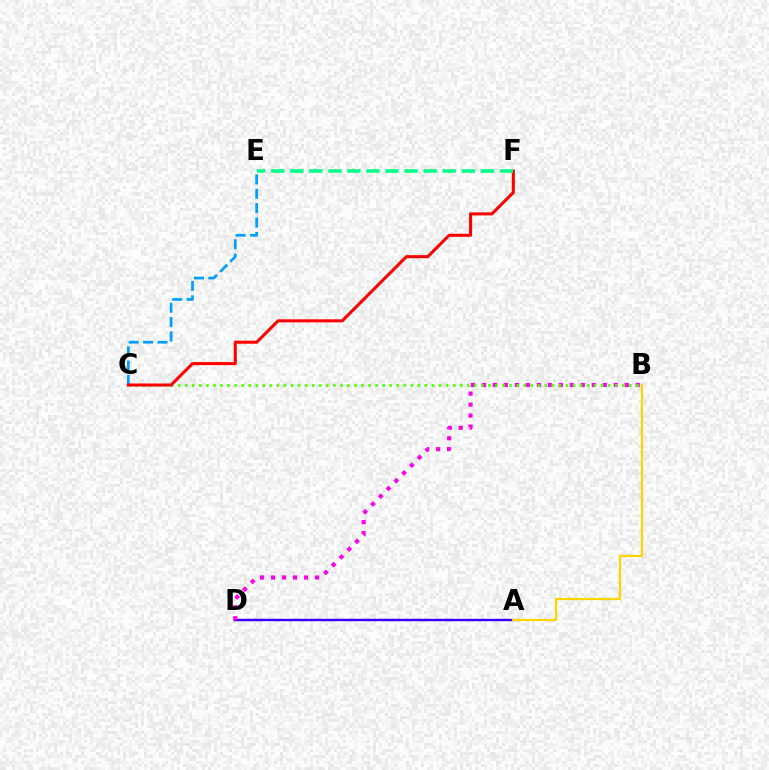{('A', 'D'): [{'color': '#3700ff', 'line_style': 'solid', 'thickness': 1.74}], ('B', 'D'): [{'color': '#ff00ed', 'line_style': 'dotted', 'thickness': 2.99}], ('B', 'C'): [{'color': '#4fff00', 'line_style': 'dotted', 'thickness': 1.92}], ('A', 'B'): [{'color': '#ffd500', 'line_style': 'solid', 'thickness': 1.61}], ('C', 'E'): [{'color': '#009eff', 'line_style': 'dashed', 'thickness': 1.95}], ('C', 'F'): [{'color': '#ff0000', 'line_style': 'solid', 'thickness': 2.19}], ('E', 'F'): [{'color': '#00ff86', 'line_style': 'dashed', 'thickness': 2.59}]}